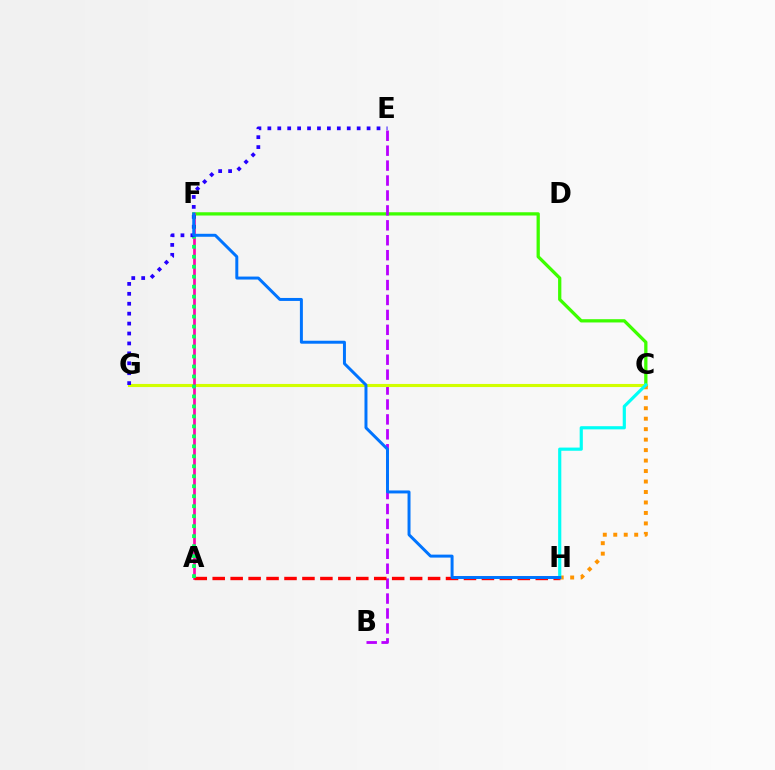{('C', 'F'): [{'color': '#3dff00', 'line_style': 'solid', 'thickness': 2.35}], ('B', 'E'): [{'color': '#b900ff', 'line_style': 'dashed', 'thickness': 2.03}], ('C', 'G'): [{'color': '#d1ff00', 'line_style': 'solid', 'thickness': 2.24}], ('A', 'F'): [{'color': '#ff00ac', 'line_style': 'solid', 'thickness': 1.95}, {'color': '#00ff5c', 'line_style': 'dotted', 'thickness': 2.71}], ('A', 'H'): [{'color': '#ff0000', 'line_style': 'dashed', 'thickness': 2.44}], ('E', 'G'): [{'color': '#2500ff', 'line_style': 'dotted', 'thickness': 2.7}], ('C', 'H'): [{'color': '#ff9400', 'line_style': 'dotted', 'thickness': 2.84}, {'color': '#00fff6', 'line_style': 'solid', 'thickness': 2.28}], ('F', 'H'): [{'color': '#0074ff', 'line_style': 'solid', 'thickness': 2.14}]}